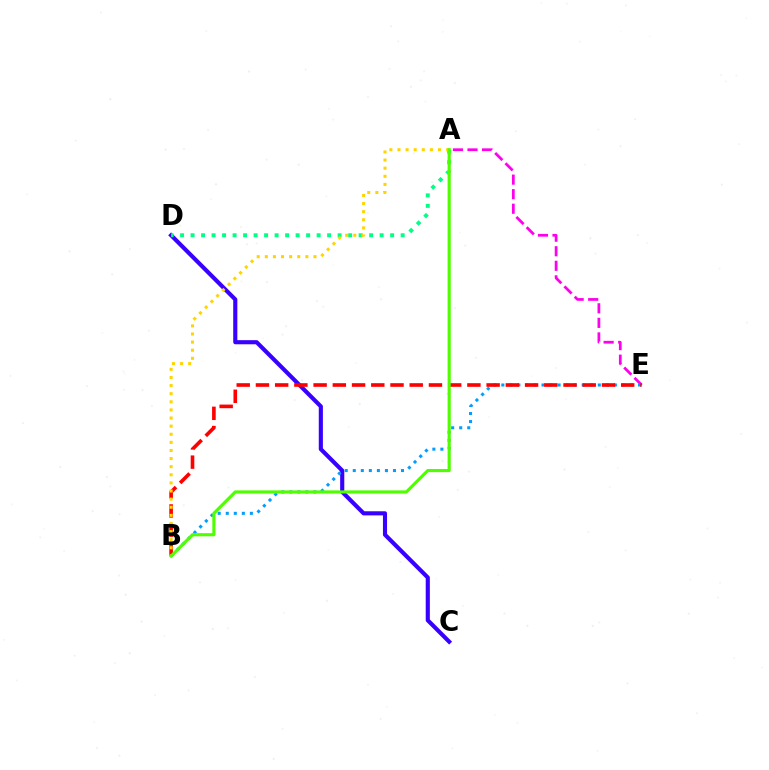{('A', 'E'): [{'color': '#ff00ed', 'line_style': 'dashed', 'thickness': 1.98}], ('C', 'D'): [{'color': '#3700ff', 'line_style': 'solid', 'thickness': 2.96}], ('B', 'E'): [{'color': '#009eff', 'line_style': 'dotted', 'thickness': 2.18}, {'color': '#ff0000', 'line_style': 'dashed', 'thickness': 2.61}], ('A', 'D'): [{'color': '#00ff86', 'line_style': 'dotted', 'thickness': 2.85}], ('A', 'B'): [{'color': '#ffd500', 'line_style': 'dotted', 'thickness': 2.2}, {'color': '#4fff00', 'line_style': 'solid', 'thickness': 2.25}]}